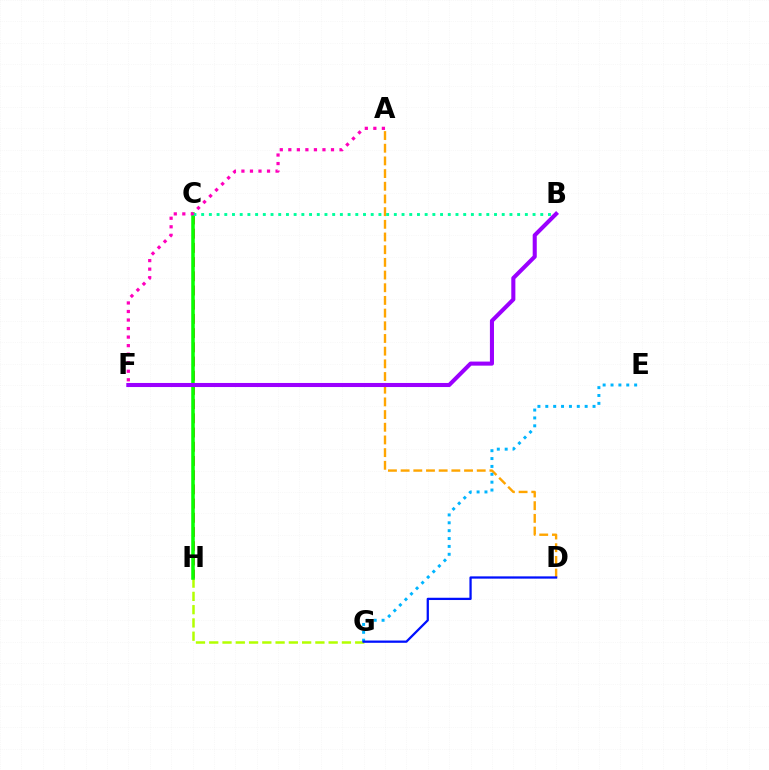{('A', 'D'): [{'color': '#ffa500', 'line_style': 'dashed', 'thickness': 1.72}], ('C', 'H'): [{'color': '#ff0000', 'line_style': 'dashed', 'thickness': 1.93}, {'color': '#08ff00', 'line_style': 'solid', 'thickness': 2.55}], ('G', 'H'): [{'color': '#b3ff00', 'line_style': 'dashed', 'thickness': 1.8}], ('B', 'C'): [{'color': '#00ff9d', 'line_style': 'dotted', 'thickness': 2.09}], ('A', 'F'): [{'color': '#ff00bd', 'line_style': 'dotted', 'thickness': 2.32}], ('B', 'F'): [{'color': '#9b00ff', 'line_style': 'solid', 'thickness': 2.93}], ('E', 'G'): [{'color': '#00b5ff', 'line_style': 'dotted', 'thickness': 2.14}], ('D', 'G'): [{'color': '#0010ff', 'line_style': 'solid', 'thickness': 1.63}]}